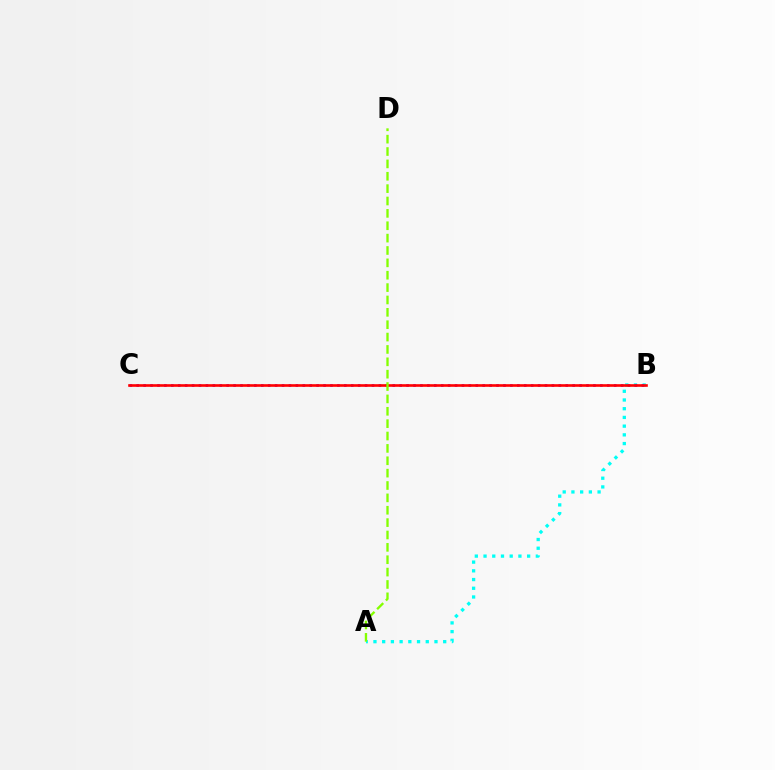{('A', 'B'): [{'color': '#00fff6', 'line_style': 'dotted', 'thickness': 2.37}], ('B', 'C'): [{'color': '#7200ff', 'line_style': 'dotted', 'thickness': 1.88}, {'color': '#ff0000', 'line_style': 'solid', 'thickness': 1.88}], ('A', 'D'): [{'color': '#84ff00', 'line_style': 'dashed', 'thickness': 1.68}]}